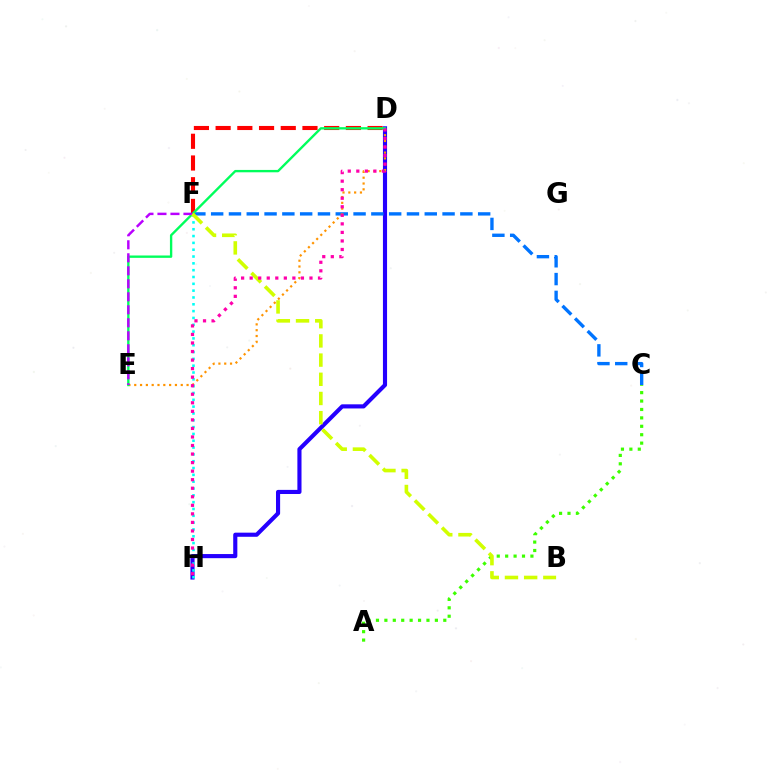{('D', 'H'): [{'color': '#2500ff', 'line_style': 'solid', 'thickness': 2.97}, {'color': '#ff00ac', 'line_style': 'dotted', 'thickness': 2.32}], ('C', 'F'): [{'color': '#0074ff', 'line_style': 'dashed', 'thickness': 2.42}], ('D', 'F'): [{'color': '#ff0000', 'line_style': 'dashed', 'thickness': 2.95}], ('D', 'E'): [{'color': '#ff9400', 'line_style': 'dotted', 'thickness': 1.58}, {'color': '#00ff5c', 'line_style': 'solid', 'thickness': 1.7}], ('A', 'C'): [{'color': '#3dff00', 'line_style': 'dotted', 'thickness': 2.29}], ('F', 'H'): [{'color': '#00fff6', 'line_style': 'dotted', 'thickness': 1.85}], ('E', 'F'): [{'color': '#b900ff', 'line_style': 'dashed', 'thickness': 1.77}], ('B', 'F'): [{'color': '#d1ff00', 'line_style': 'dashed', 'thickness': 2.61}]}